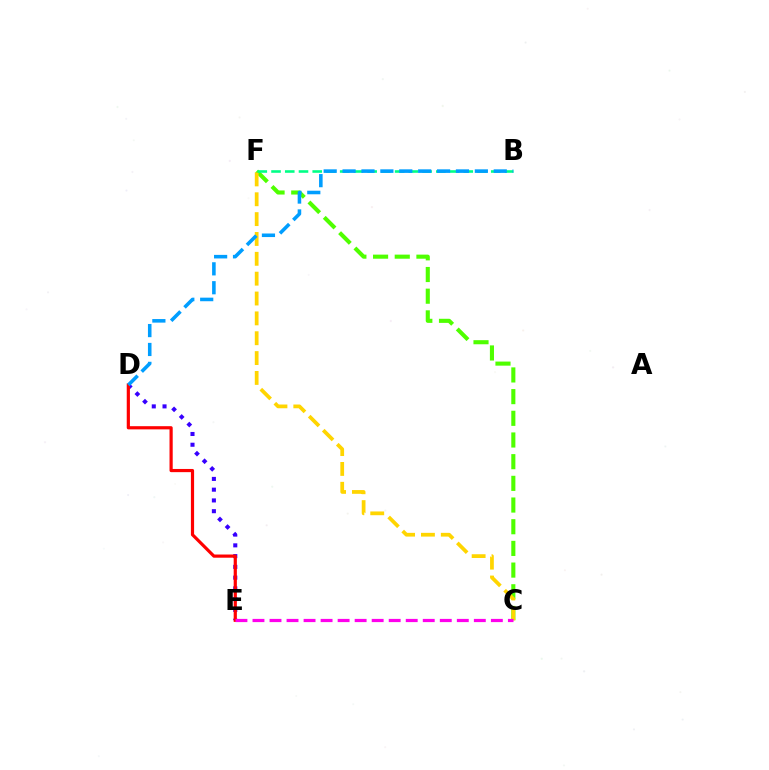{('C', 'F'): [{'color': '#4fff00', 'line_style': 'dashed', 'thickness': 2.95}, {'color': '#ffd500', 'line_style': 'dashed', 'thickness': 2.7}], ('D', 'E'): [{'color': '#3700ff', 'line_style': 'dotted', 'thickness': 2.92}, {'color': '#ff0000', 'line_style': 'solid', 'thickness': 2.3}], ('B', 'F'): [{'color': '#00ff86', 'line_style': 'dashed', 'thickness': 1.87}], ('C', 'E'): [{'color': '#ff00ed', 'line_style': 'dashed', 'thickness': 2.31}], ('B', 'D'): [{'color': '#009eff', 'line_style': 'dashed', 'thickness': 2.57}]}